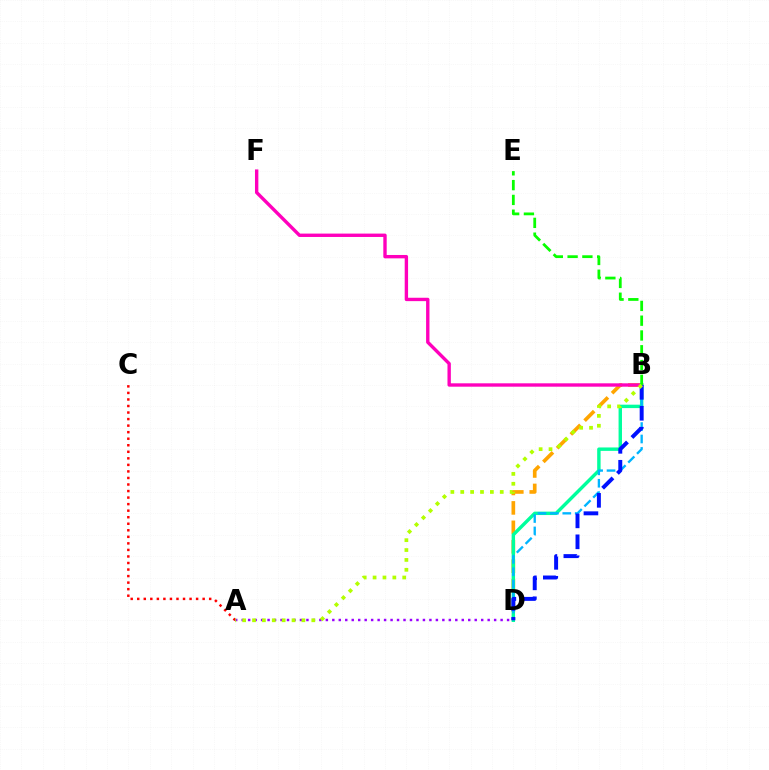{('B', 'D'): [{'color': '#ffa500', 'line_style': 'dashed', 'thickness': 2.64}, {'color': '#00ff9d', 'line_style': 'solid', 'thickness': 2.46}, {'color': '#00b5ff', 'line_style': 'dashed', 'thickness': 1.69}, {'color': '#0010ff', 'line_style': 'dashed', 'thickness': 2.85}], ('B', 'F'): [{'color': '#ff00bd', 'line_style': 'solid', 'thickness': 2.43}], ('A', 'C'): [{'color': '#ff0000', 'line_style': 'dotted', 'thickness': 1.78}], ('A', 'D'): [{'color': '#9b00ff', 'line_style': 'dotted', 'thickness': 1.76}], ('B', 'E'): [{'color': '#08ff00', 'line_style': 'dashed', 'thickness': 2.01}], ('A', 'B'): [{'color': '#b3ff00', 'line_style': 'dotted', 'thickness': 2.68}]}